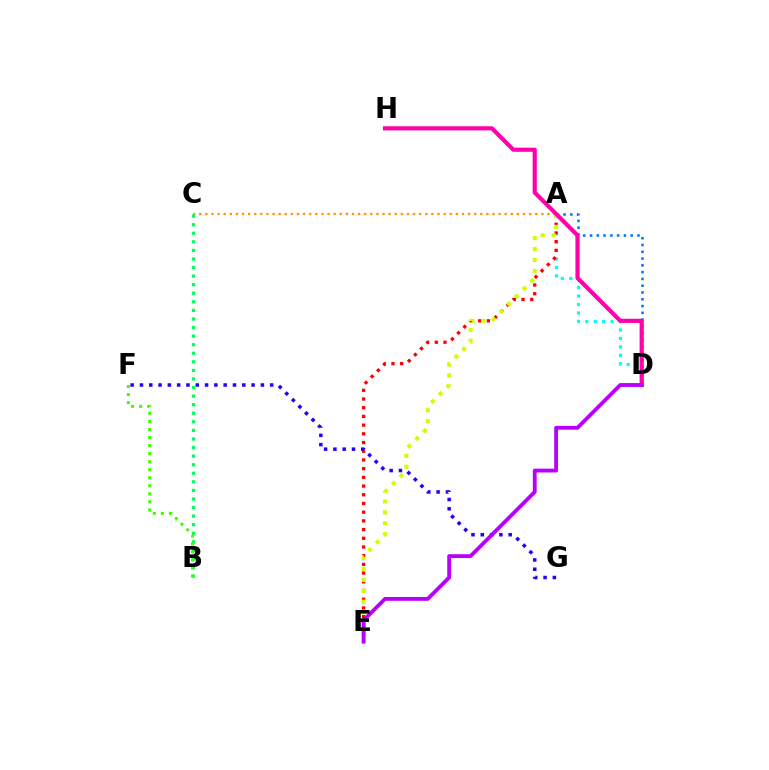{('A', 'D'): [{'color': '#00fff6', 'line_style': 'dotted', 'thickness': 2.29}, {'color': '#0074ff', 'line_style': 'dotted', 'thickness': 1.84}], ('A', 'E'): [{'color': '#ff0000', 'line_style': 'dotted', 'thickness': 2.36}, {'color': '#d1ff00', 'line_style': 'dotted', 'thickness': 2.96}], ('A', 'C'): [{'color': '#ff9400', 'line_style': 'dotted', 'thickness': 1.66}], ('B', 'C'): [{'color': '#00ff5c', 'line_style': 'dotted', 'thickness': 2.33}], ('D', 'H'): [{'color': '#ff00ac', 'line_style': 'solid', 'thickness': 2.98}], ('F', 'G'): [{'color': '#2500ff', 'line_style': 'dotted', 'thickness': 2.53}], ('D', 'E'): [{'color': '#b900ff', 'line_style': 'solid', 'thickness': 2.77}], ('B', 'F'): [{'color': '#3dff00', 'line_style': 'dotted', 'thickness': 2.18}]}